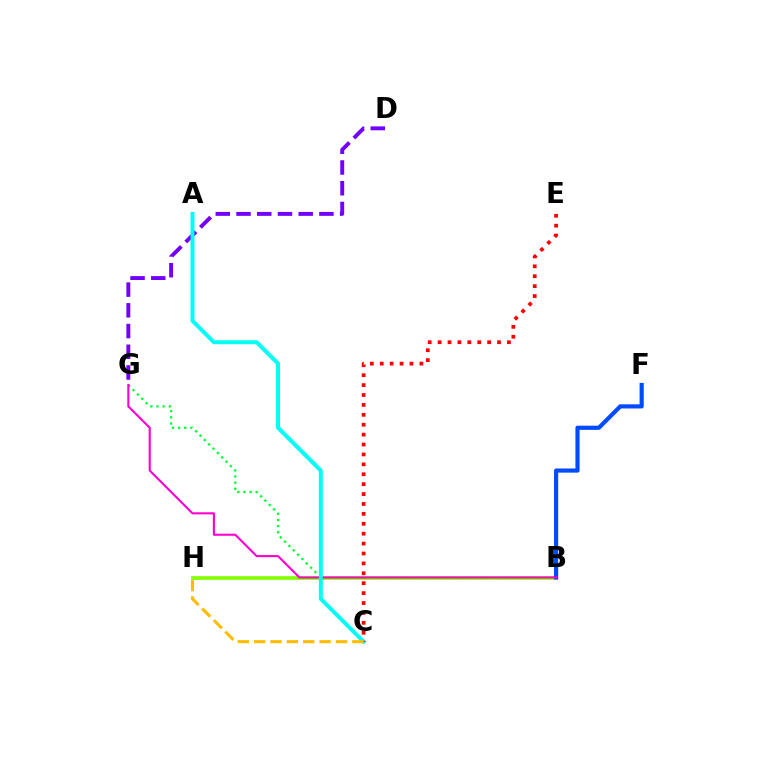{('D', 'G'): [{'color': '#7200ff', 'line_style': 'dashed', 'thickness': 2.82}], ('B', 'G'): [{'color': '#00ff39', 'line_style': 'dotted', 'thickness': 1.67}, {'color': '#ff00cf', 'line_style': 'solid', 'thickness': 1.52}], ('B', 'H'): [{'color': '#84ff00', 'line_style': 'solid', 'thickness': 2.65}], ('B', 'F'): [{'color': '#004bff', 'line_style': 'solid', 'thickness': 3.0}], ('A', 'C'): [{'color': '#00fff6', 'line_style': 'solid', 'thickness': 2.85}], ('C', 'E'): [{'color': '#ff0000', 'line_style': 'dotted', 'thickness': 2.69}], ('C', 'H'): [{'color': '#ffbd00', 'line_style': 'dashed', 'thickness': 2.22}]}